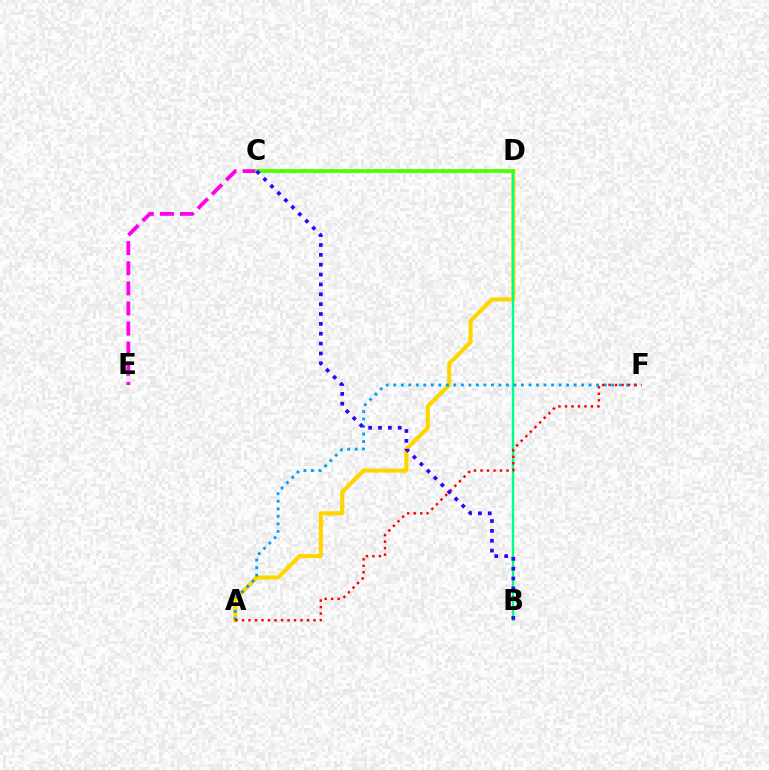{('A', 'D'): [{'color': '#ffd500', 'line_style': 'solid', 'thickness': 2.95}], ('C', 'E'): [{'color': '#ff00ed', 'line_style': 'dashed', 'thickness': 2.73}], ('B', 'D'): [{'color': '#00ff86', 'line_style': 'solid', 'thickness': 1.73}], ('A', 'F'): [{'color': '#009eff', 'line_style': 'dotted', 'thickness': 2.04}, {'color': '#ff0000', 'line_style': 'dotted', 'thickness': 1.77}], ('C', 'D'): [{'color': '#4fff00', 'line_style': 'solid', 'thickness': 2.73}], ('B', 'C'): [{'color': '#3700ff', 'line_style': 'dotted', 'thickness': 2.68}]}